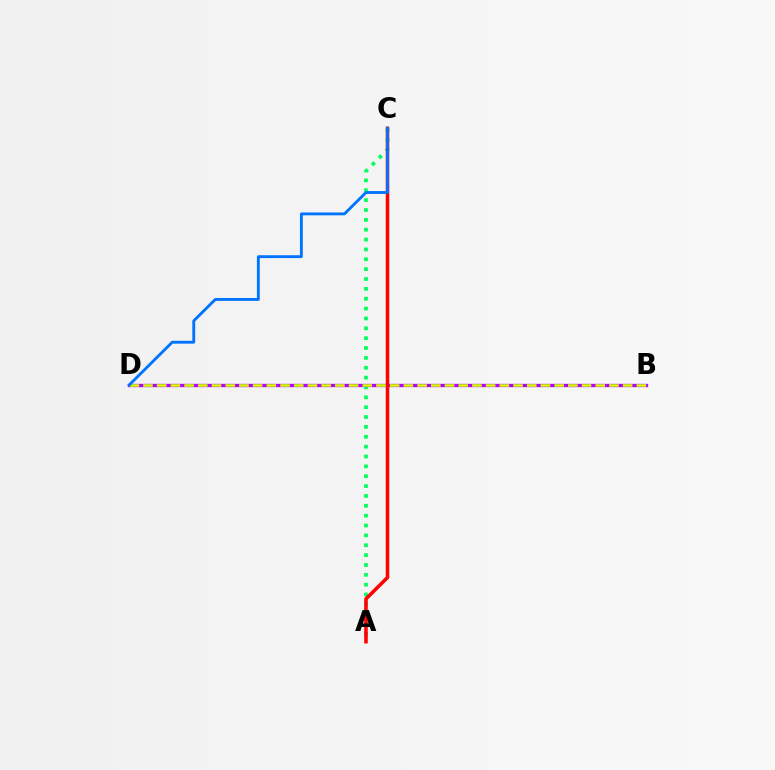{('A', 'C'): [{'color': '#00ff5c', 'line_style': 'dotted', 'thickness': 2.68}, {'color': '#ff0000', 'line_style': 'solid', 'thickness': 2.55}], ('B', 'D'): [{'color': '#b900ff', 'line_style': 'solid', 'thickness': 2.37}, {'color': '#d1ff00', 'line_style': 'dashed', 'thickness': 1.86}], ('C', 'D'): [{'color': '#0074ff', 'line_style': 'solid', 'thickness': 2.05}]}